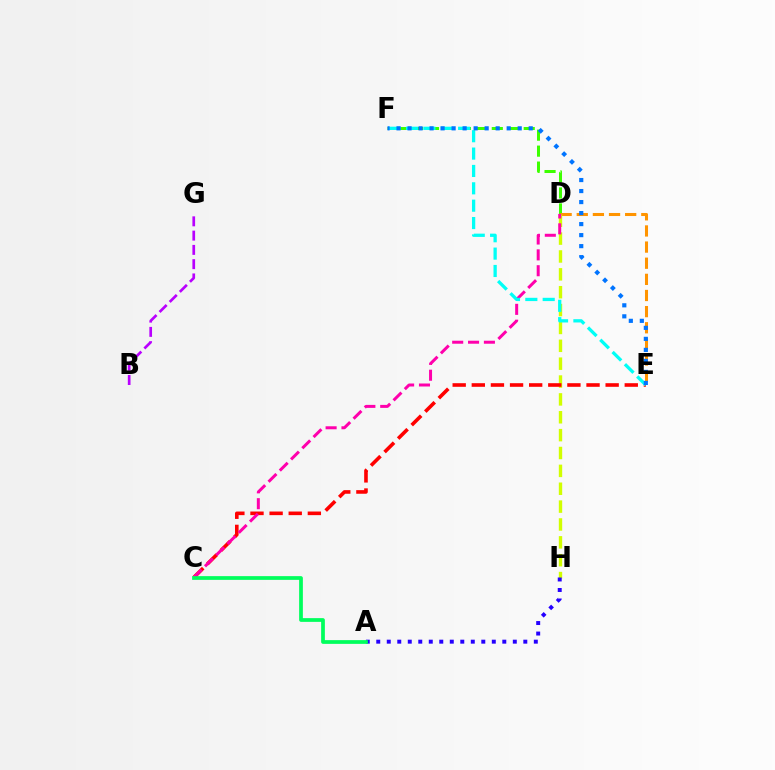{('D', 'F'): [{'color': '#3dff00', 'line_style': 'dashed', 'thickness': 2.17}], ('D', 'E'): [{'color': '#ff9400', 'line_style': 'dashed', 'thickness': 2.19}], ('D', 'H'): [{'color': '#d1ff00', 'line_style': 'dashed', 'thickness': 2.43}], ('A', 'H'): [{'color': '#2500ff', 'line_style': 'dotted', 'thickness': 2.85}], ('C', 'E'): [{'color': '#ff0000', 'line_style': 'dashed', 'thickness': 2.6}], ('C', 'D'): [{'color': '#ff00ac', 'line_style': 'dashed', 'thickness': 2.15}], ('E', 'F'): [{'color': '#00fff6', 'line_style': 'dashed', 'thickness': 2.36}, {'color': '#0074ff', 'line_style': 'dotted', 'thickness': 2.99}], ('A', 'C'): [{'color': '#00ff5c', 'line_style': 'solid', 'thickness': 2.69}], ('B', 'G'): [{'color': '#b900ff', 'line_style': 'dashed', 'thickness': 1.94}]}